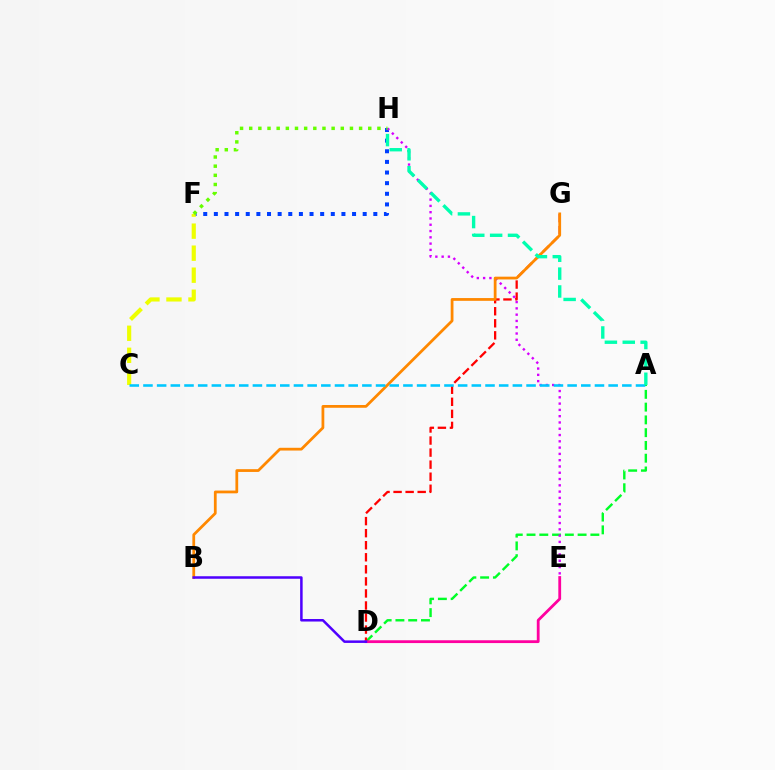{('F', 'H'): [{'color': '#003fff', 'line_style': 'dotted', 'thickness': 2.89}, {'color': '#66ff00', 'line_style': 'dotted', 'thickness': 2.49}], ('A', 'D'): [{'color': '#00ff27', 'line_style': 'dashed', 'thickness': 1.73}], ('D', 'G'): [{'color': '#ff0000', 'line_style': 'dashed', 'thickness': 1.64}], ('C', 'F'): [{'color': '#eeff00', 'line_style': 'dashed', 'thickness': 2.99}], ('D', 'E'): [{'color': '#ff00a0', 'line_style': 'solid', 'thickness': 2.02}], ('E', 'H'): [{'color': '#d600ff', 'line_style': 'dotted', 'thickness': 1.71}], ('B', 'G'): [{'color': '#ff8800', 'line_style': 'solid', 'thickness': 1.99}], ('A', 'C'): [{'color': '#00c7ff', 'line_style': 'dashed', 'thickness': 1.86}], ('A', 'H'): [{'color': '#00ffaf', 'line_style': 'dashed', 'thickness': 2.43}], ('B', 'D'): [{'color': '#4f00ff', 'line_style': 'solid', 'thickness': 1.81}]}